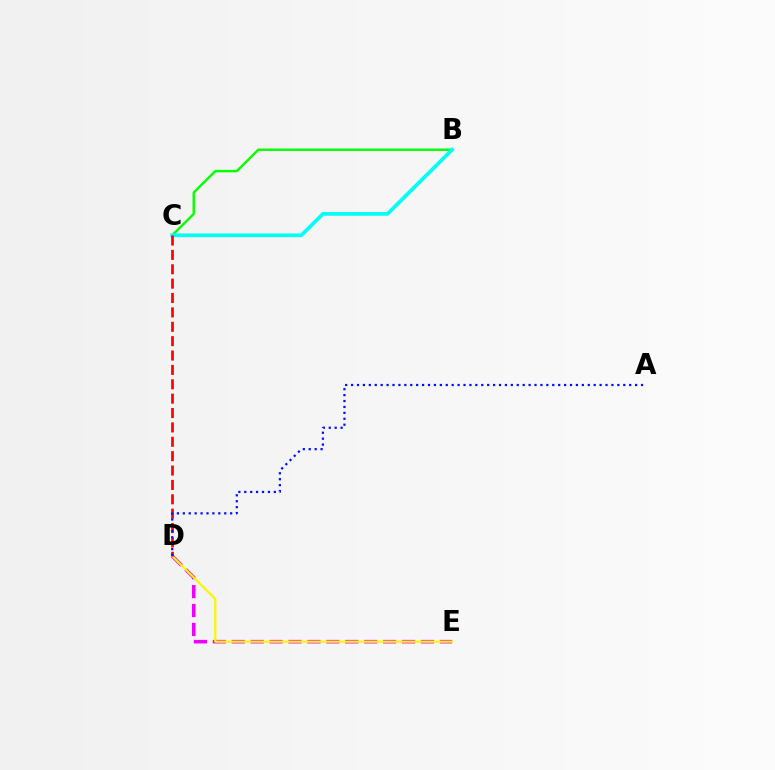{('B', 'C'): [{'color': '#08ff00', 'line_style': 'solid', 'thickness': 1.75}, {'color': '#00fff6', 'line_style': 'solid', 'thickness': 2.66}], ('D', 'E'): [{'color': '#ee00ff', 'line_style': 'dashed', 'thickness': 2.57}, {'color': '#fcf500', 'line_style': 'solid', 'thickness': 1.6}], ('C', 'D'): [{'color': '#ff0000', 'line_style': 'dashed', 'thickness': 1.95}], ('A', 'D'): [{'color': '#0010ff', 'line_style': 'dotted', 'thickness': 1.61}]}